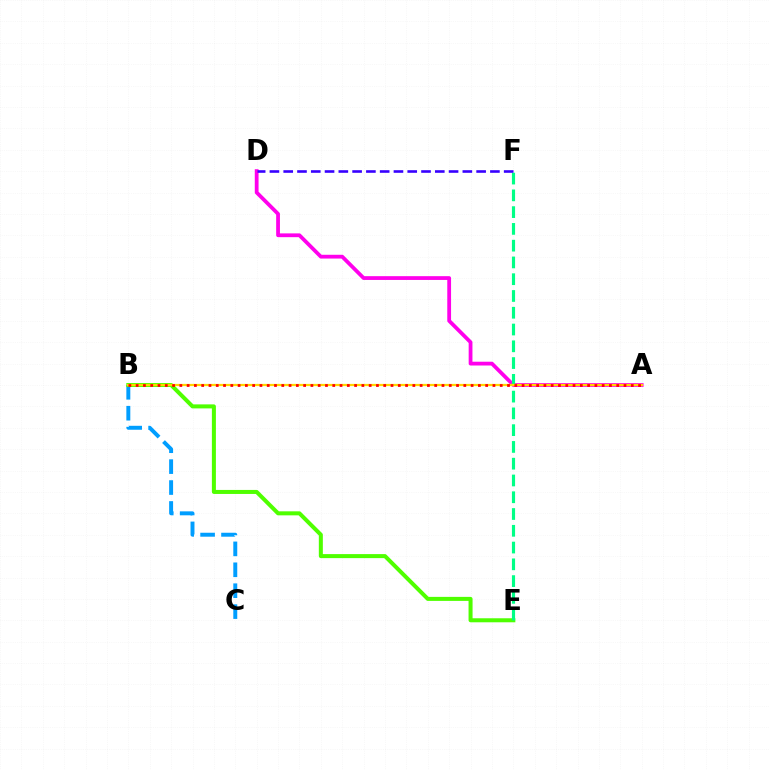{('B', 'C'): [{'color': '#009eff', 'line_style': 'dashed', 'thickness': 2.84}], ('B', 'E'): [{'color': '#4fff00', 'line_style': 'solid', 'thickness': 2.89}], ('A', 'D'): [{'color': '#ff00ed', 'line_style': 'solid', 'thickness': 2.72}], ('E', 'F'): [{'color': '#00ff86', 'line_style': 'dashed', 'thickness': 2.28}], ('D', 'F'): [{'color': '#3700ff', 'line_style': 'dashed', 'thickness': 1.87}], ('A', 'B'): [{'color': '#ffd500', 'line_style': 'solid', 'thickness': 1.6}, {'color': '#ff0000', 'line_style': 'dotted', 'thickness': 1.98}]}